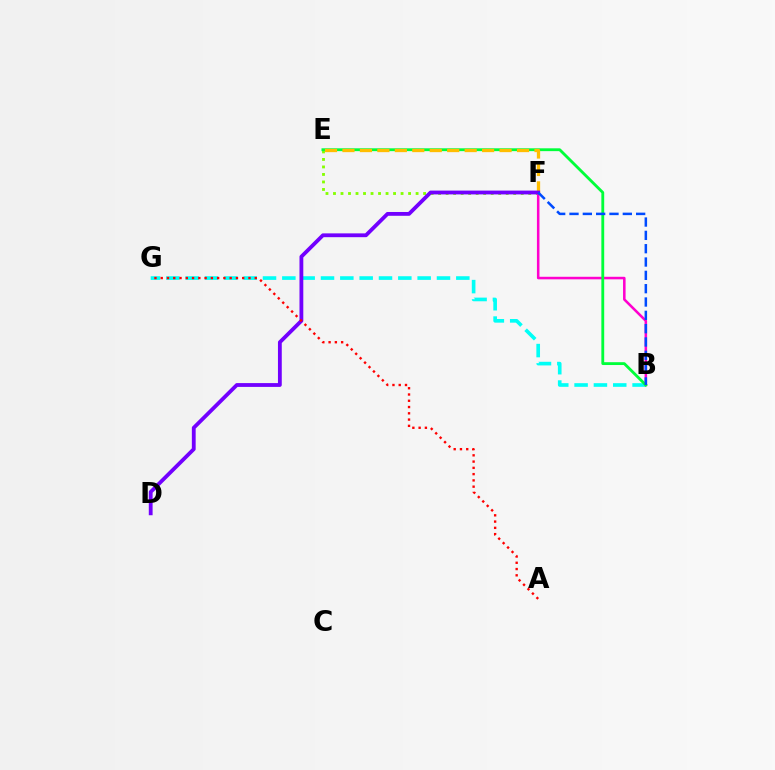{('B', 'G'): [{'color': '#00fff6', 'line_style': 'dashed', 'thickness': 2.63}], ('E', 'F'): [{'color': '#84ff00', 'line_style': 'dotted', 'thickness': 2.04}, {'color': '#ffbd00', 'line_style': 'dashed', 'thickness': 2.37}], ('B', 'F'): [{'color': '#ff00cf', 'line_style': 'solid', 'thickness': 1.83}, {'color': '#004bff', 'line_style': 'dashed', 'thickness': 1.81}], ('B', 'E'): [{'color': '#00ff39', 'line_style': 'solid', 'thickness': 2.04}], ('D', 'F'): [{'color': '#7200ff', 'line_style': 'solid', 'thickness': 2.74}], ('A', 'G'): [{'color': '#ff0000', 'line_style': 'dotted', 'thickness': 1.7}]}